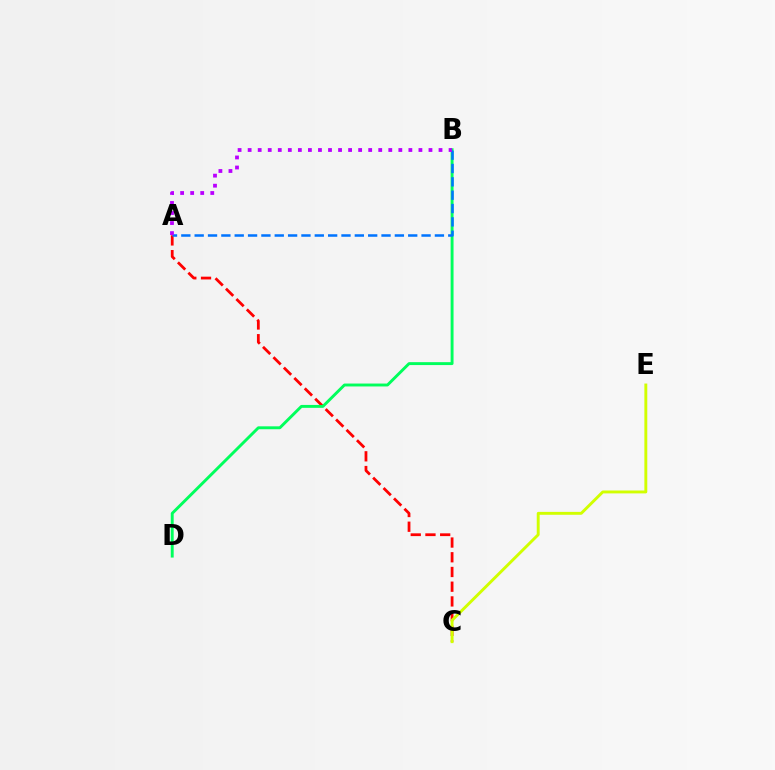{('A', 'C'): [{'color': '#ff0000', 'line_style': 'dashed', 'thickness': 2.0}], ('C', 'E'): [{'color': '#d1ff00', 'line_style': 'solid', 'thickness': 2.09}], ('B', 'D'): [{'color': '#00ff5c', 'line_style': 'solid', 'thickness': 2.09}], ('A', 'B'): [{'color': '#0074ff', 'line_style': 'dashed', 'thickness': 1.81}, {'color': '#b900ff', 'line_style': 'dotted', 'thickness': 2.73}]}